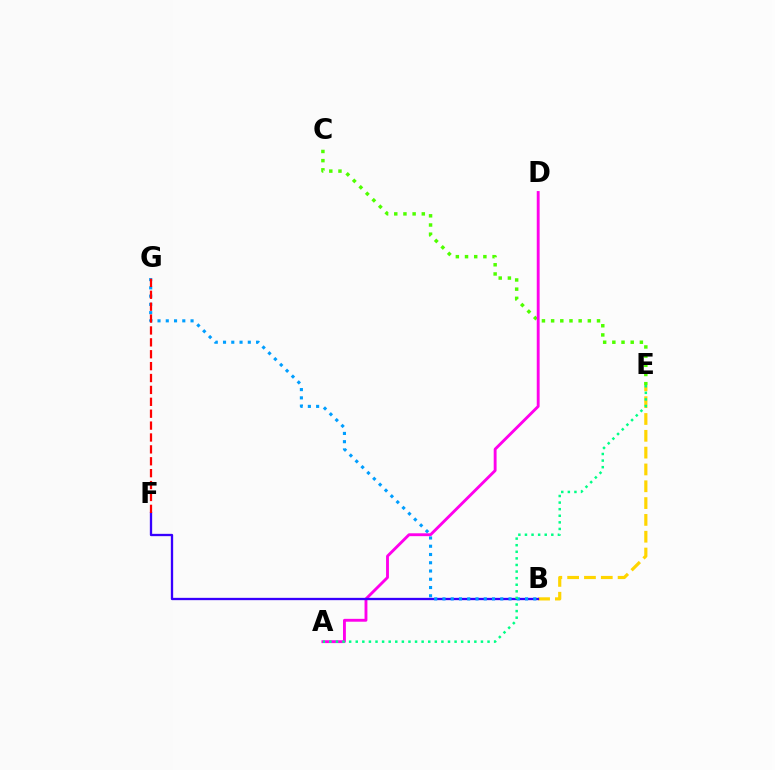{('C', 'E'): [{'color': '#4fff00', 'line_style': 'dotted', 'thickness': 2.49}], ('A', 'D'): [{'color': '#ff00ed', 'line_style': 'solid', 'thickness': 2.07}], ('B', 'E'): [{'color': '#ffd500', 'line_style': 'dashed', 'thickness': 2.28}], ('B', 'F'): [{'color': '#3700ff', 'line_style': 'solid', 'thickness': 1.66}], ('B', 'G'): [{'color': '#009eff', 'line_style': 'dotted', 'thickness': 2.24}], ('F', 'G'): [{'color': '#ff0000', 'line_style': 'dashed', 'thickness': 1.62}], ('A', 'E'): [{'color': '#00ff86', 'line_style': 'dotted', 'thickness': 1.79}]}